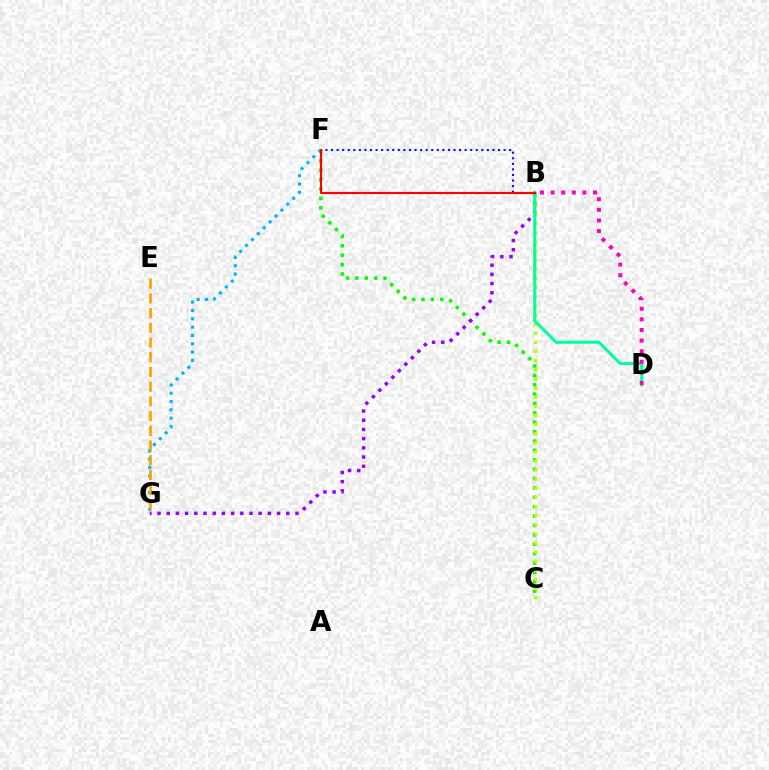{('C', 'F'): [{'color': '#08ff00', 'line_style': 'dotted', 'thickness': 2.55}], ('B', 'G'): [{'color': '#9b00ff', 'line_style': 'dotted', 'thickness': 2.5}], ('B', 'C'): [{'color': '#b3ff00', 'line_style': 'dotted', 'thickness': 2.48}], ('B', 'D'): [{'color': '#00ff9d', 'line_style': 'solid', 'thickness': 2.18}, {'color': '#ff00bd', 'line_style': 'dotted', 'thickness': 2.88}], ('B', 'F'): [{'color': '#0010ff', 'line_style': 'dotted', 'thickness': 1.51}, {'color': '#ff0000', 'line_style': 'solid', 'thickness': 1.54}], ('F', 'G'): [{'color': '#00b5ff', 'line_style': 'dotted', 'thickness': 2.26}], ('E', 'G'): [{'color': '#ffa500', 'line_style': 'dashed', 'thickness': 2.0}]}